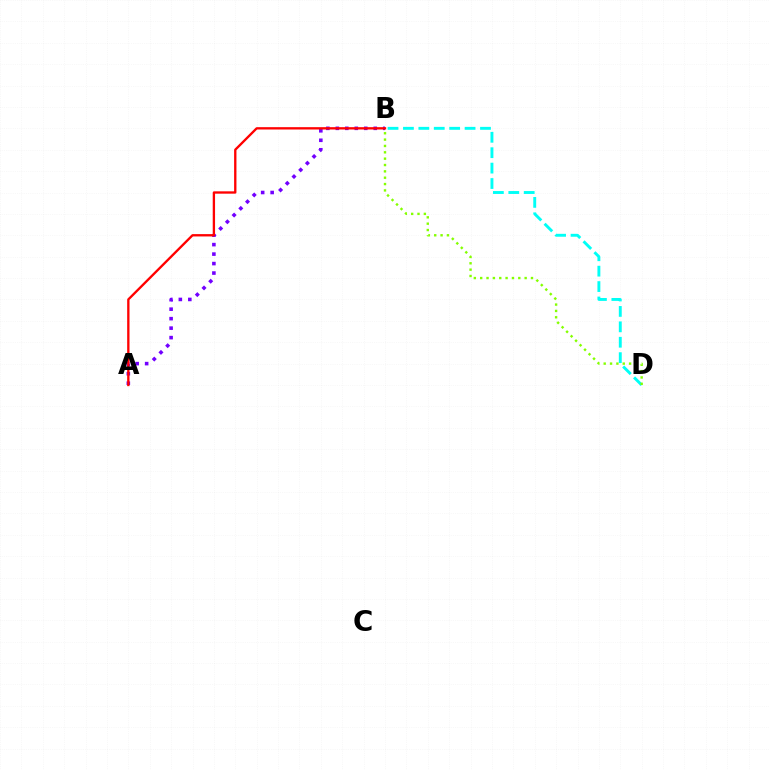{('A', 'B'): [{'color': '#7200ff', 'line_style': 'dotted', 'thickness': 2.58}, {'color': '#ff0000', 'line_style': 'solid', 'thickness': 1.68}], ('B', 'D'): [{'color': '#00fff6', 'line_style': 'dashed', 'thickness': 2.09}, {'color': '#84ff00', 'line_style': 'dotted', 'thickness': 1.73}]}